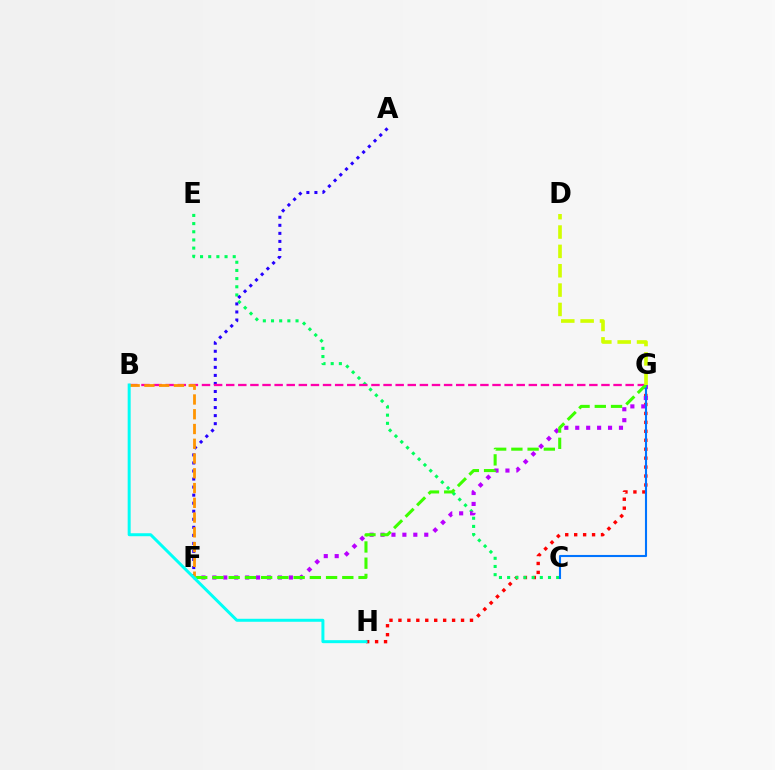{('G', 'H'): [{'color': '#ff0000', 'line_style': 'dotted', 'thickness': 2.43}], ('C', 'E'): [{'color': '#00ff5c', 'line_style': 'dotted', 'thickness': 2.22}], ('F', 'G'): [{'color': '#b900ff', 'line_style': 'dotted', 'thickness': 2.97}, {'color': '#3dff00', 'line_style': 'dashed', 'thickness': 2.2}], ('A', 'F'): [{'color': '#2500ff', 'line_style': 'dotted', 'thickness': 2.19}], ('C', 'G'): [{'color': '#0074ff', 'line_style': 'solid', 'thickness': 1.51}], ('B', 'G'): [{'color': '#ff00ac', 'line_style': 'dashed', 'thickness': 1.64}], ('B', 'F'): [{'color': '#ff9400', 'line_style': 'dashed', 'thickness': 2.01}], ('D', 'G'): [{'color': '#d1ff00', 'line_style': 'dashed', 'thickness': 2.63}], ('B', 'H'): [{'color': '#00fff6', 'line_style': 'solid', 'thickness': 2.15}]}